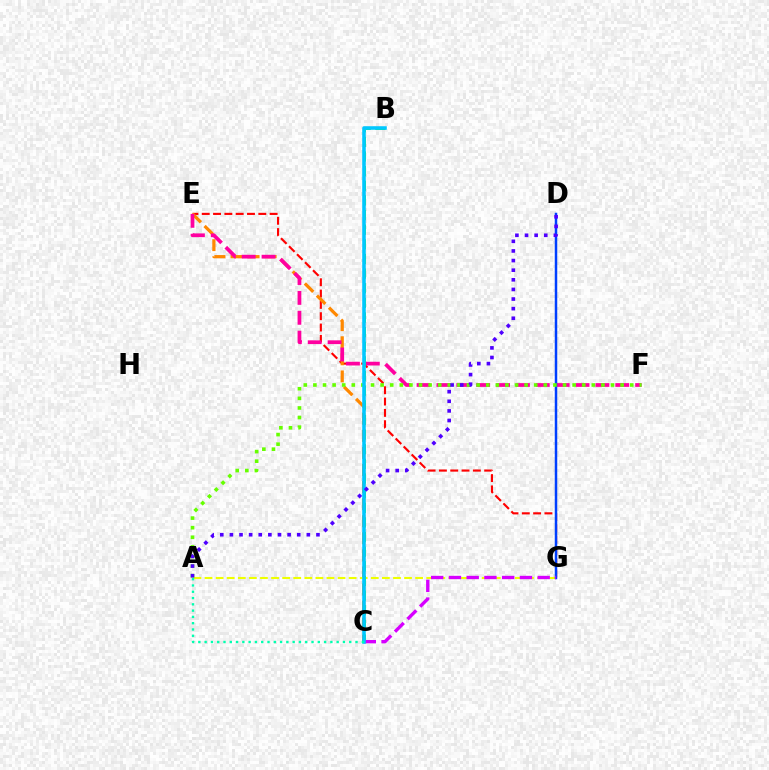{('E', 'G'): [{'color': '#ff0000', 'line_style': 'dashed', 'thickness': 1.54}], ('C', 'E'): [{'color': '#ff8800', 'line_style': 'dashed', 'thickness': 2.32}], ('A', 'G'): [{'color': '#eeff00', 'line_style': 'dashed', 'thickness': 1.51}], ('B', 'C'): [{'color': '#00ff27', 'line_style': 'dashed', 'thickness': 1.99}, {'color': '#00c7ff', 'line_style': 'solid', 'thickness': 2.57}], ('E', 'F'): [{'color': '#ff00a0', 'line_style': 'dashed', 'thickness': 2.7}], ('D', 'G'): [{'color': '#003fff', 'line_style': 'solid', 'thickness': 1.79}], ('C', 'G'): [{'color': '#d600ff', 'line_style': 'dashed', 'thickness': 2.41}], ('A', 'F'): [{'color': '#66ff00', 'line_style': 'dotted', 'thickness': 2.61}], ('A', 'D'): [{'color': '#4f00ff', 'line_style': 'dotted', 'thickness': 2.61}], ('A', 'C'): [{'color': '#00ffaf', 'line_style': 'dotted', 'thickness': 1.71}]}